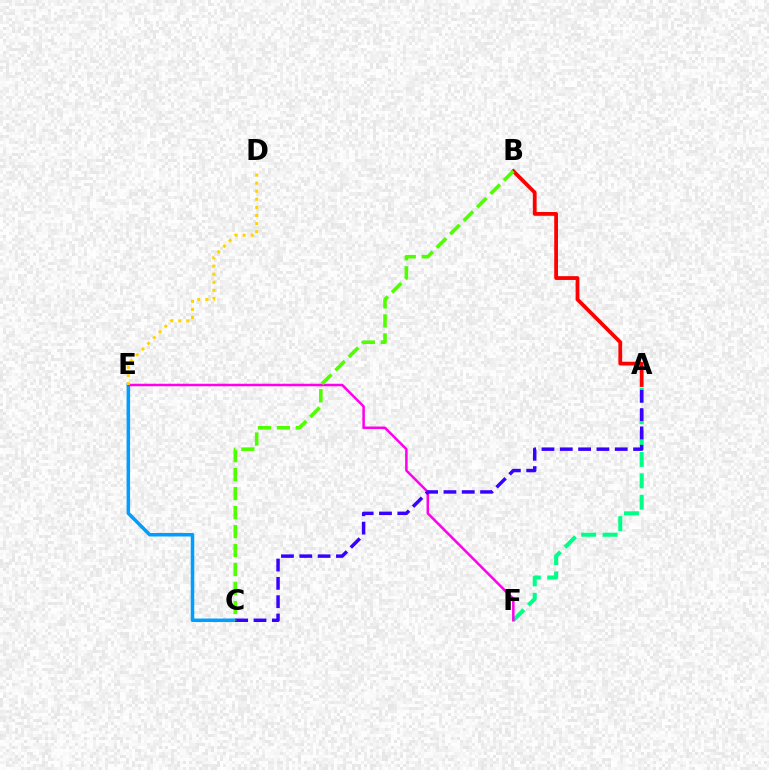{('A', 'F'): [{'color': '#00ff86', 'line_style': 'dashed', 'thickness': 2.91}], ('A', 'B'): [{'color': '#ff0000', 'line_style': 'solid', 'thickness': 2.73}], ('C', 'E'): [{'color': '#009eff', 'line_style': 'solid', 'thickness': 2.53}], ('E', 'F'): [{'color': '#ff00ed', 'line_style': 'solid', 'thickness': 1.81}], ('A', 'C'): [{'color': '#3700ff', 'line_style': 'dashed', 'thickness': 2.49}], ('D', 'E'): [{'color': '#ffd500', 'line_style': 'dotted', 'thickness': 2.2}], ('B', 'C'): [{'color': '#4fff00', 'line_style': 'dashed', 'thickness': 2.58}]}